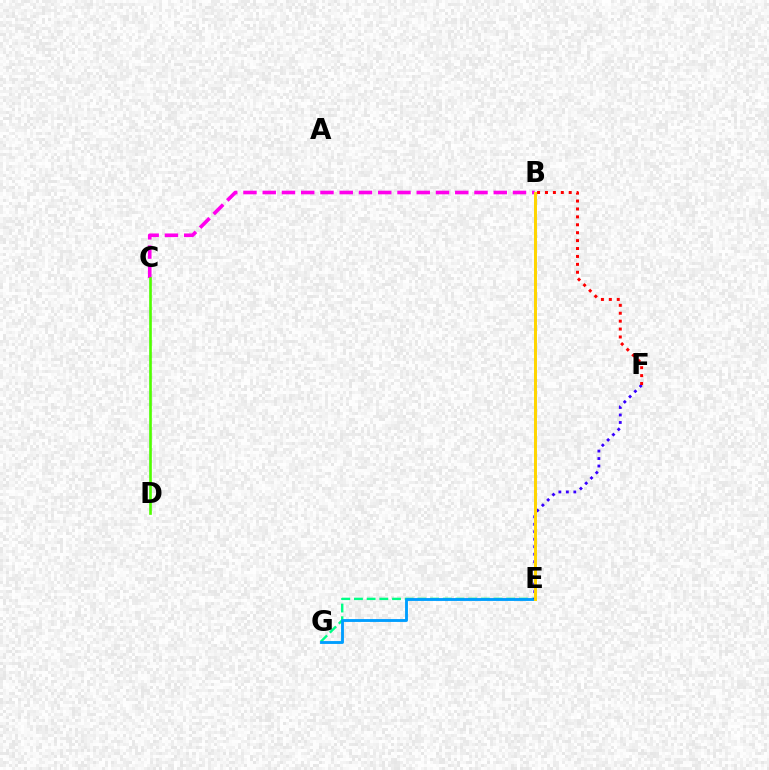{('E', 'G'): [{'color': '#00ff86', 'line_style': 'dashed', 'thickness': 1.72}, {'color': '#009eff', 'line_style': 'solid', 'thickness': 2.06}], ('B', 'C'): [{'color': '#ff00ed', 'line_style': 'dashed', 'thickness': 2.62}], ('E', 'F'): [{'color': '#3700ff', 'line_style': 'dotted', 'thickness': 2.03}], ('C', 'D'): [{'color': '#4fff00', 'line_style': 'solid', 'thickness': 1.91}], ('B', 'F'): [{'color': '#ff0000', 'line_style': 'dotted', 'thickness': 2.15}], ('B', 'E'): [{'color': '#ffd500', 'line_style': 'solid', 'thickness': 2.13}]}